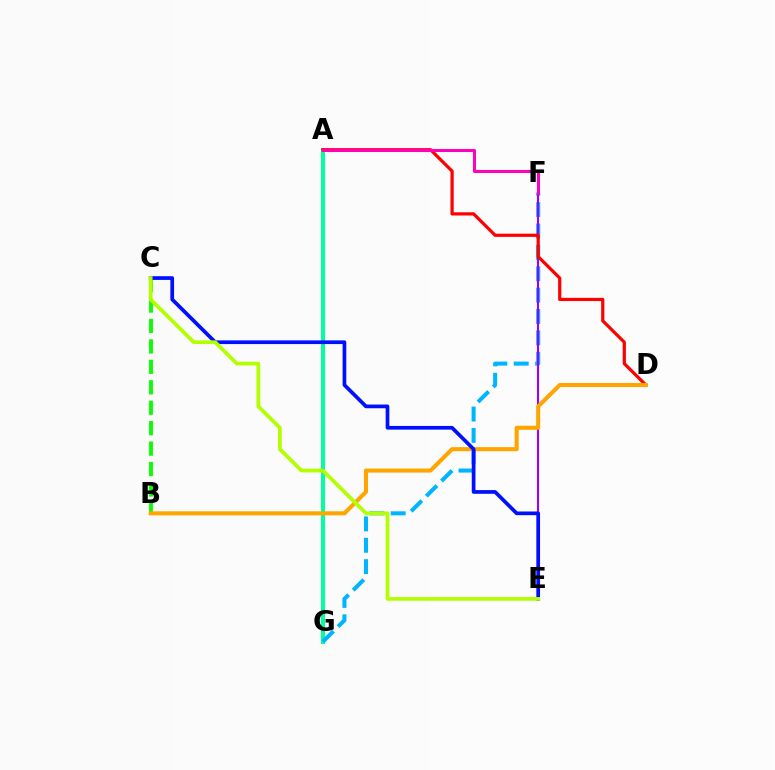{('A', 'G'): [{'color': '#00ff9d', 'line_style': 'solid', 'thickness': 2.89}], ('B', 'C'): [{'color': '#08ff00', 'line_style': 'dashed', 'thickness': 2.78}], ('F', 'G'): [{'color': '#00b5ff', 'line_style': 'dashed', 'thickness': 2.9}], ('E', 'F'): [{'color': '#9b00ff', 'line_style': 'solid', 'thickness': 1.5}], ('A', 'D'): [{'color': '#ff0000', 'line_style': 'solid', 'thickness': 2.31}], ('A', 'F'): [{'color': '#ff00bd', 'line_style': 'solid', 'thickness': 2.18}], ('B', 'D'): [{'color': '#ffa500', 'line_style': 'solid', 'thickness': 2.92}], ('C', 'E'): [{'color': '#0010ff', 'line_style': 'solid', 'thickness': 2.67}, {'color': '#b3ff00', 'line_style': 'solid', 'thickness': 2.67}]}